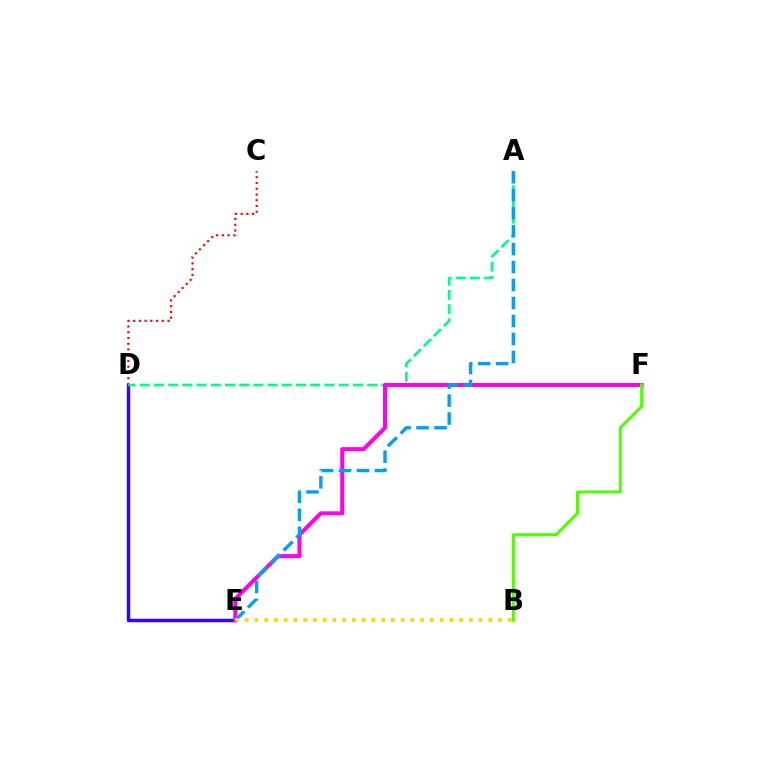{('D', 'E'): [{'color': '#3700ff', 'line_style': 'solid', 'thickness': 2.5}], ('C', 'D'): [{'color': '#ff0000', 'line_style': 'dotted', 'thickness': 1.56}], ('A', 'D'): [{'color': '#00ff86', 'line_style': 'dashed', 'thickness': 1.93}], ('E', 'F'): [{'color': '#ff00ed', 'line_style': 'solid', 'thickness': 2.89}], ('A', 'E'): [{'color': '#009eff', 'line_style': 'dashed', 'thickness': 2.44}], ('B', 'E'): [{'color': '#ffd500', 'line_style': 'dotted', 'thickness': 2.65}], ('B', 'F'): [{'color': '#4fff00', 'line_style': 'solid', 'thickness': 2.17}]}